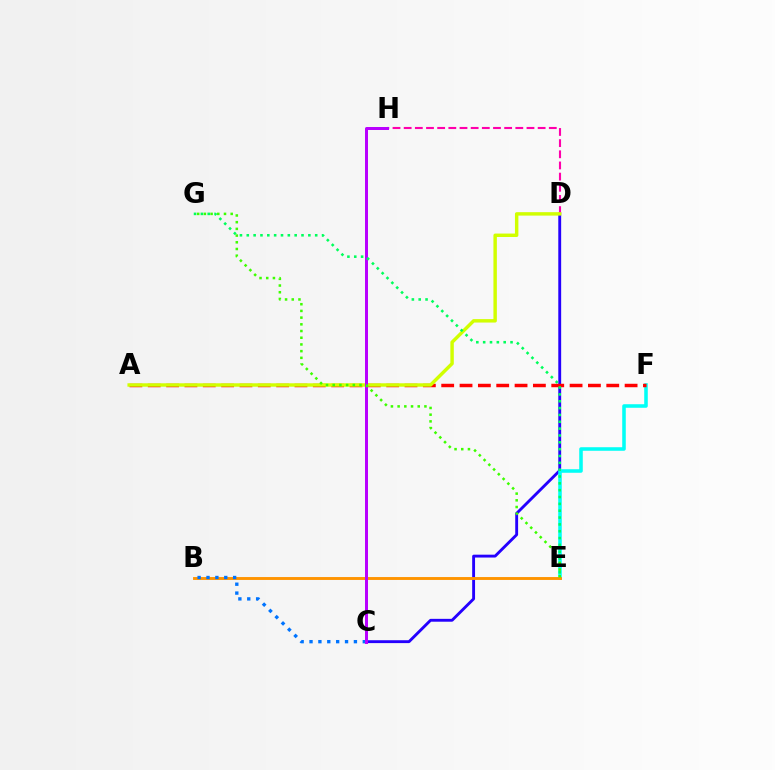{('C', 'D'): [{'color': '#2500ff', 'line_style': 'solid', 'thickness': 2.07}], ('D', 'H'): [{'color': '#ff00ac', 'line_style': 'dashed', 'thickness': 1.52}], ('E', 'F'): [{'color': '#00fff6', 'line_style': 'solid', 'thickness': 2.55}], ('A', 'F'): [{'color': '#ff0000', 'line_style': 'dashed', 'thickness': 2.49}], ('A', 'D'): [{'color': '#d1ff00', 'line_style': 'solid', 'thickness': 2.47}], ('B', 'E'): [{'color': '#ff9400', 'line_style': 'solid', 'thickness': 2.09}], ('B', 'C'): [{'color': '#0074ff', 'line_style': 'dotted', 'thickness': 2.41}], ('C', 'H'): [{'color': '#b900ff', 'line_style': 'solid', 'thickness': 2.15}], ('E', 'G'): [{'color': '#3dff00', 'line_style': 'dotted', 'thickness': 1.82}, {'color': '#00ff5c', 'line_style': 'dotted', 'thickness': 1.86}]}